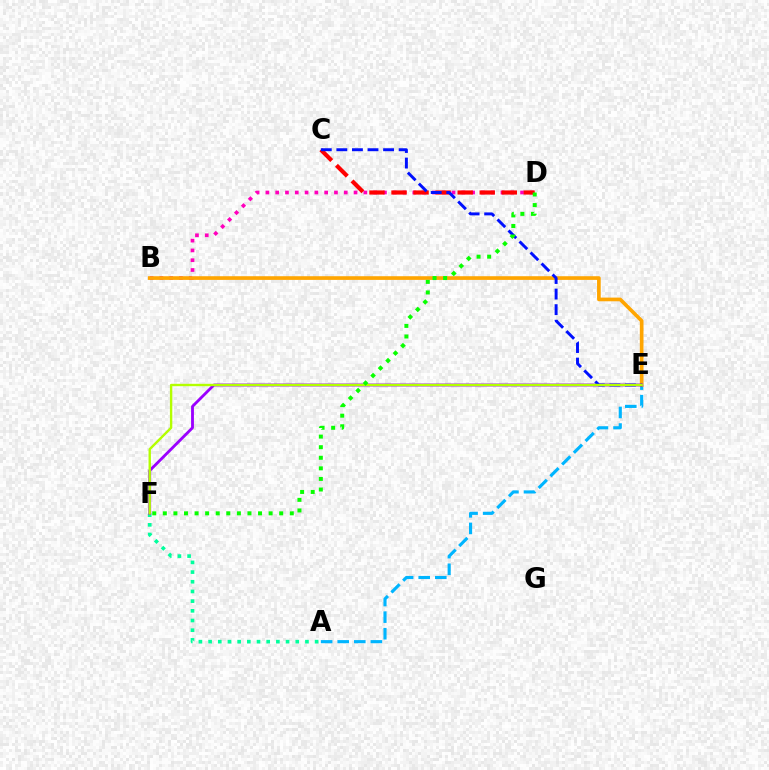{('B', 'D'): [{'color': '#ff00bd', 'line_style': 'dotted', 'thickness': 2.66}], ('A', 'F'): [{'color': '#00ff9d', 'line_style': 'dotted', 'thickness': 2.63}], ('C', 'D'): [{'color': '#ff0000', 'line_style': 'dashed', 'thickness': 3.0}], ('A', 'E'): [{'color': '#00b5ff', 'line_style': 'dashed', 'thickness': 2.25}], ('B', 'E'): [{'color': '#ffa500', 'line_style': 'solid', 'thickness': 2.65}], ('E', 'F'): [{'color': '#9b00ff', 'line_style': 'solid', 'thickness': 2.04}, {'color': '#b3ff00', 'line_style': 'solid', 'thickness': 1.71}], ('C', 'E'): [{'color': '#0010ff', 'line_style': 'dashed', 'thickness': 2.12}], ('D', 'F'): [{'color': '#08ff00', 'line_style': 'dotted', 'thickness': 2.87}]}